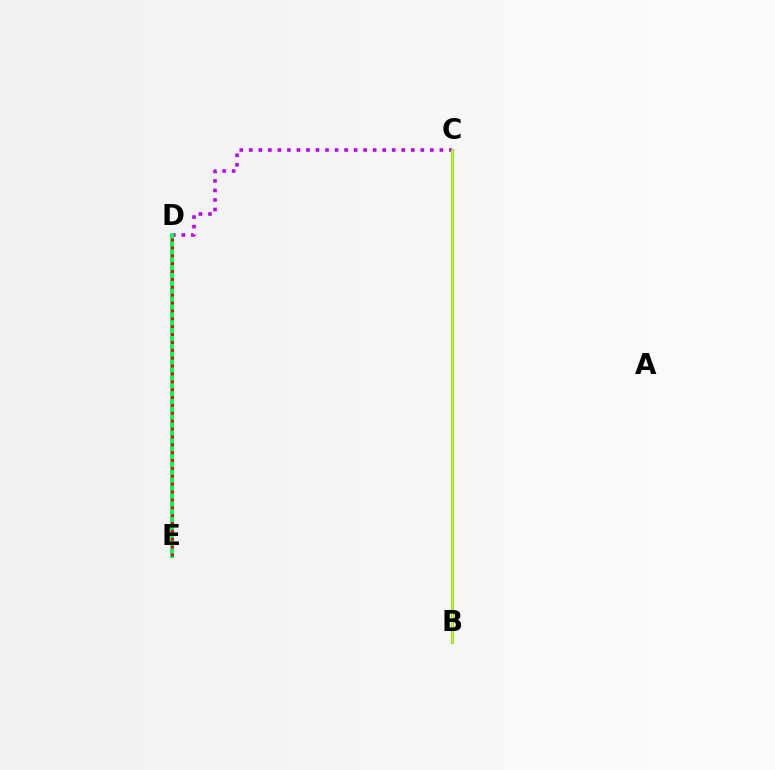{('B', 'C'): [{'color': '#0074ff', 'line_style': 'solid', 'thickness': 2.21}, {'color': '#d1ff00', 'line_style': 'solid', 'thickness': 1.83}], ('C', 'D'): [{'color': '#b900ff', 'line_style': 'dotted', 'thickness': 2.59}], ('D', 'E'): [{'color': '#00ff5c', 'line_style': 'solid', 'thickness': 2.83}, {'color': '#ff0000', 'line_style': 'dotted', 'thickness': 2.14}]}